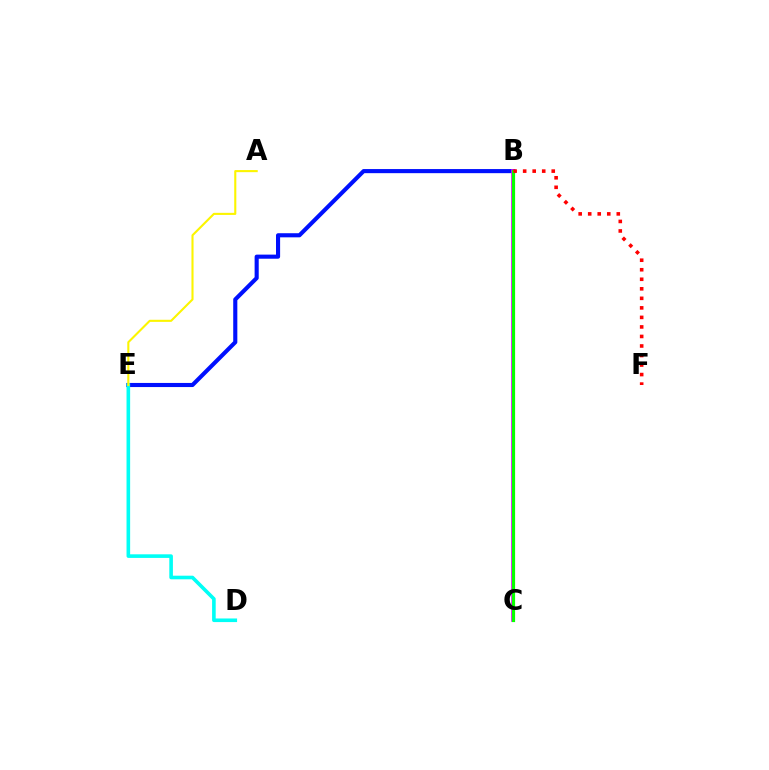{('B', 'E'): [{'color': '#0010ff', 'line_style': 'solid', 'thickness': 2.96}], ('D', 'E'): [{'color': '#00fff6', 'line_style': 'solid', 'thickness': 2.6}], ('B', 'C'): [{'color': '#ee00ff', 'line_style': 'solid', 'thickness': 2.63}, {'color': '#08ff00', 'line_style': 'solid', 'thickness': 2.3}], ('A', 'E'): [{'color': '#fcf500', 'line_style': 'solid', 'thickness': 1.51}], ('B', 'F'): [{'color': '#ff0000', 'line_style': 'dotted', 'thickness': 2.59}]}